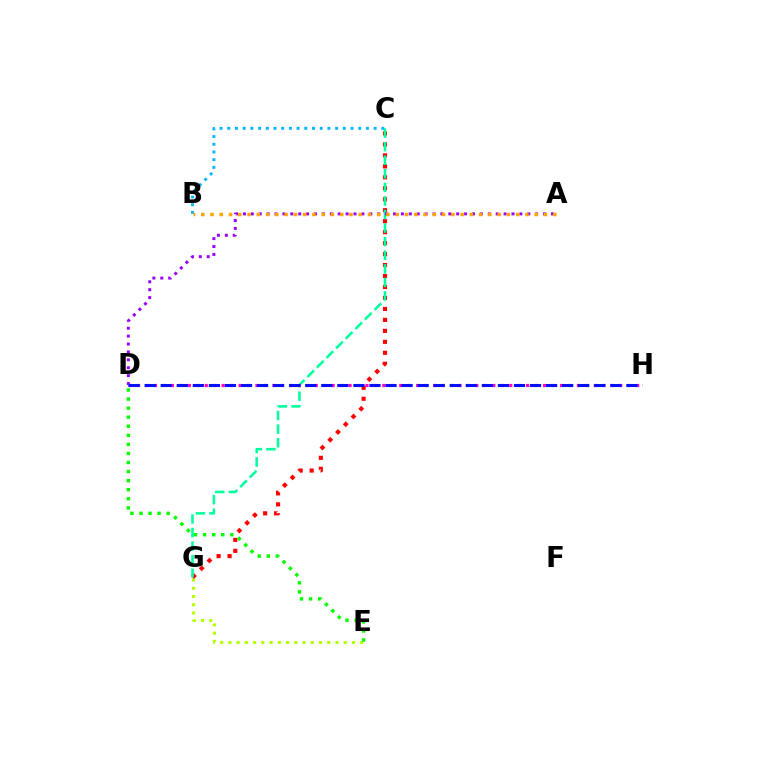{('E', 'G'): [{'color': '#b3ff00', 'line_style': 'dotted', 'thickness': 2.24}], ('C', 'G'): [{'color': '#ff0000', 'line_style': 'dotted', 'thickness': 2.98}, {'color': '#00ff9d', 'line_style': 'dashed', 'thickness': 1.84}], ('D', 'E'): [{'color': '#08ff00', 'line_style': 'dotted', 'thickness': 2.46}], ('D', 'H'): [{'color': '#ff00bd', 'line_style': 'dotted', 'thickness': 2.3}, {'color': '#0010ff', 'line_style': 'dashed', 'thickness': 2.18}], ('A', 'D'): [{'color': '#9b00ff', 'line_style': 'dotted', 'thickness': 2.15}], ('B', 'C'): [{'color': '#00b5ff', 'line_style': 'dotted', 'thickness': 2.09}], ('A', 'B'): [{'color': '#ffa500', 'line_style': 'dotted', 'thickness': 2.52}]}